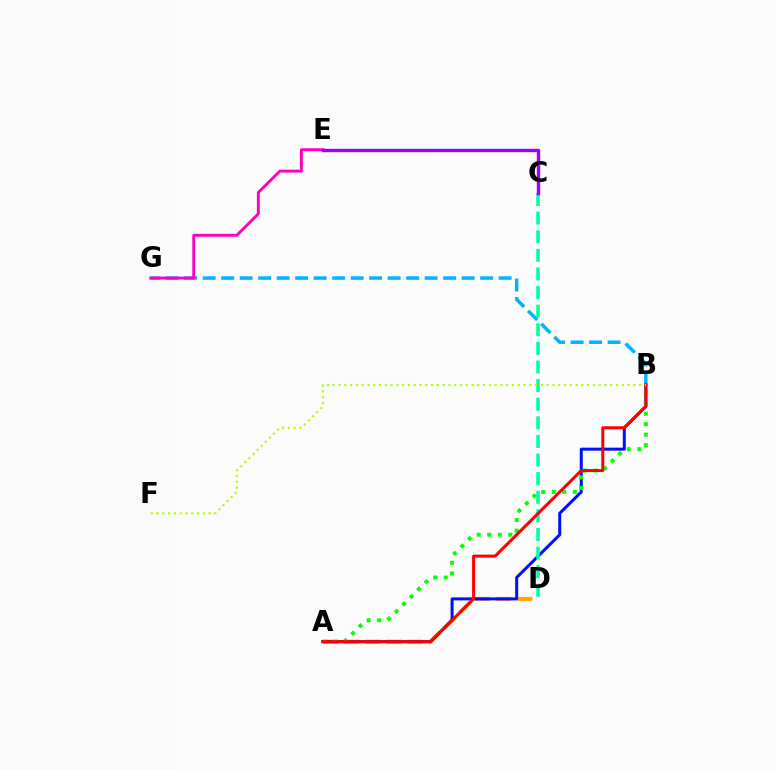{('A', 'D'): [{'color': '#ffa500', 'line_style': 'dashed', 'thickness': 2.88}], ('B', 'G'): [{'color': '#00b5ff', 'line_style': 'dashed', 'thickness': 2.51}], ('A', 'B'): [{'color': '#0010ff', 'line_style': 'solid', 'thickness': 2.17}, {'color': '#08ff00', 'line_style': 'dotted', 'thickness': 2.86}, {'color': '#ff0000', 'line_style': 'solid', 'thickness': 2.15}], ('C', 'D'): [{'color': '#00ff9d', 'line_style': 'dashed', 'thickness': 2.53}], ('E', 'G'): [{'color': '#ff00bd', 'line_style': 'solid', 'thickness': 2.1}], ('B', 'F'): [{'color': '#b3ff00', 'line_style': 'dotted', 'thickness': 1.57}], ('C', 'E'): [{'color': '#9b00ff', 'line_style': 'solid', 'thickness': 2.46}]}